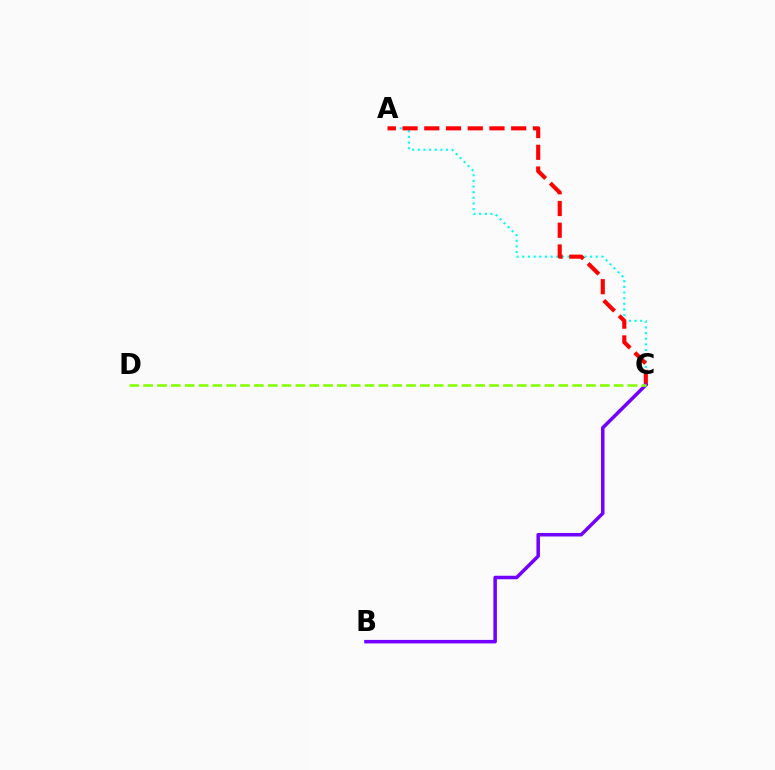{('A', 'C'): [{'color': '#00fff6', 'line_style': 'dotted', 'thickness': 1.53}, {'color': '#ff0000', 'line_style': 'dashed', 'thickness': 2.95}], ('B', 'C'): [{'color': '#7200ff', 'line_style': 'solid', 'thickness': 2.53}], ('C', 'D'): [{'color': '#84ff00', 'line_style': 'dashed', 'thickness': 1.88}]}